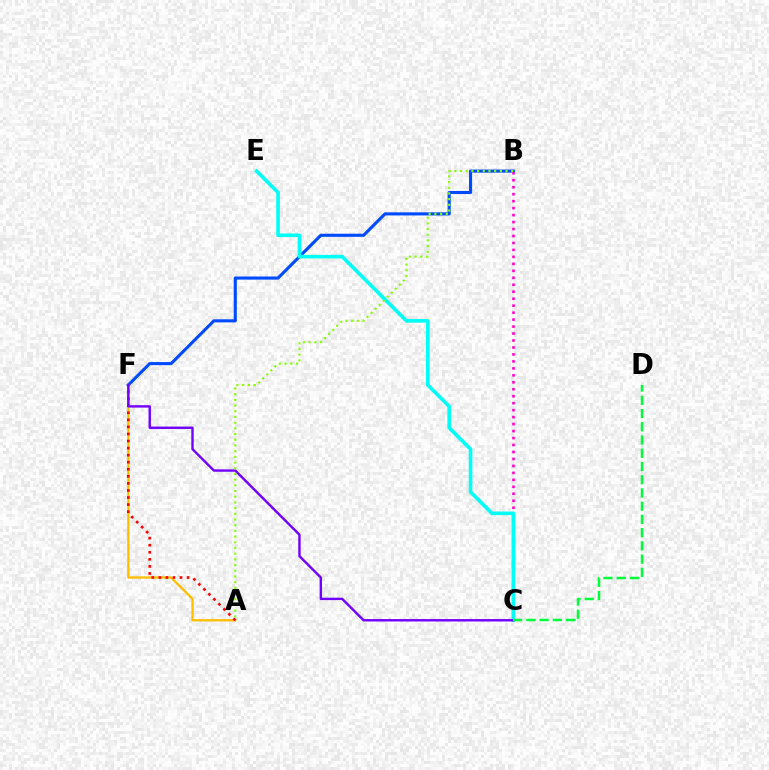{('B', 'F'): [{'color': '#004bff', 'line_style': 'solid', 'thickness': 2.23}], ('A', 'F'): [{'color': '#ffbd00', 'line_style': 'solid', 'thickness': 1.65}, {'color': '#ff0000', 'line_style': 'dotted', 'thickness': 1.92}], ('B', 'C'): [{'color': '#ff00cf', 'line_style': 'dotted', 'thickness': 1.89}], ('C', 'E'): [{'color': '#00fff6', 'line_style': 'solid', 'thickness': 2.61}], ('C', 'F'): [{'color': '#7200ff', 'line_style': 'solid', 'thickness': 1.73}], ('A', 'B'): [{'color': '#84ff00', 'line_style': 'dotted', 'thickness': 1.55}], ('C', 'D'): [{'color': '#00ff39', 'line_style': 'dashed', 'thickness': 1.8}]}